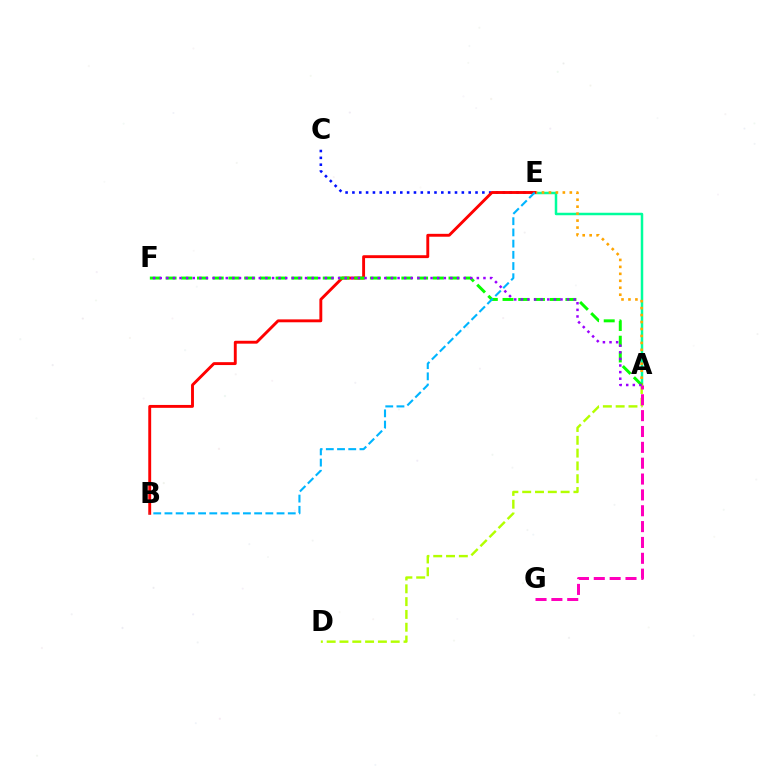{('C', 'E'): [{'color': '#0010ff', 'line_style': 'dotted', 'thickness': 1.86}], ('A', 'E'): [{'color': '#00ff9d', 'line_style': 'solid', 'thickness': 1.8}, {'color': '#ffa500', 'line_style': 'dotted', 'thickness': 1.89}], ('B', 'E'): [{'color': '#ff0000', 'line_style': 'solid', 'thickness': 2.08}, {'color': '#00b5ff', 'line_style': 'dashed', 'thickness': 1.52}], ('A', 'D'): [{'color': '#b3ff00', 'line_style': 'dashed', 'thickness': 1.74}], ('A', 'F'): [{'color': '#08ff00', 'line_style': 'dashed', 'thickness': 2.14}, {'color': '#9b00ff', 'line_style': 'dotted', 'thickness': 1.8}], ('A', 'G'): [{'color': '#ff00bd', 'line_style': 'dashed', 'thickness': 2.15}]}